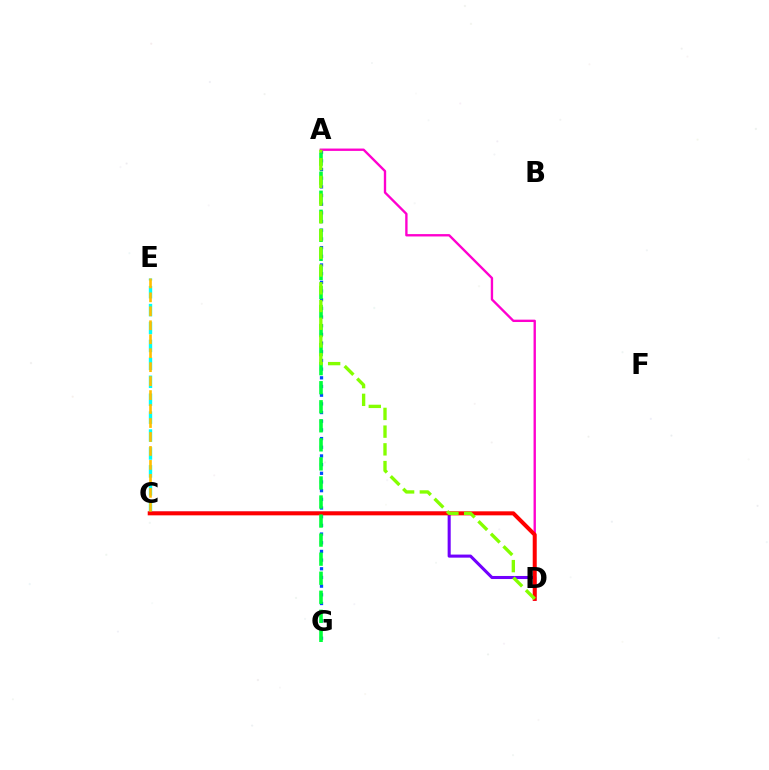{('C', 'D'): [{'color': '#7200ff', 'line_style': 'solid', 'thickness': 2.21}, {'color': '#ff0000', 'line_style': 'solid', 'thickness': 2.89}], ('A', 'G'): [{'color': '#004bff', 'line_style': 'dotted', 'thickness': 2.36}, {'color': '#00ff39', 'line_style': 'dashed', 'thickness': 2.59}], ('C', 'E'): [{'color': '#00fff6', 'line_style': 'dashed', 'thickness': 2.43}, {'color': '#ffbd00', 'line_style': 'dashed', 'thickness': 1.9}], ('A', 'D'): [{'color': '#ff00cf', 'line_style': 'solid', 'thickness': 1.7}, {'color': '#84ff00', 'line_style': 'dashed', 'thickness': 2.41}]}